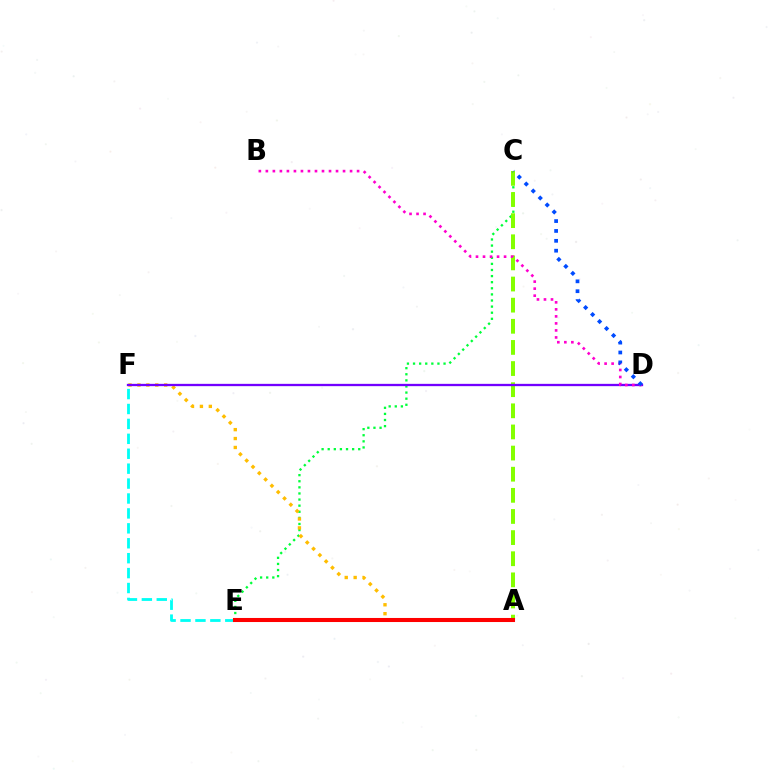{('C', 'E'): [{'color': '#00ff39', 'line_style': 'dotted', 'thickness': 1.66}], ('A', 'F'): [{'color': '#ffbd00', 'line_style': 'dotted', 'thickness': 2.42}], ('E', 'F'): [{'color': '#00fff6', 'line_style': 'dashed', 'thickness': 2.03}], ('A', 'C'): [{'color': '#84ff00', 'line_style': 'dashed', 'thickness': 2.87}], ('D', 'F'): [{'color': '#7200ff', 'line_style': 'solid', 'thickness': 1.66}], ('B', 'D'): [{'color': '#ff00cf', 'line_style': 'dotted', 'thickness': 1.91}], ('C', 'D'): [{'color': '#004bff', 'line_style': 'dotted', 'thickness': 2.68}], ('A', 'E'): [{'color': '#ff0000', 'line_style': 'solid', 'thickness': 2.93}]}